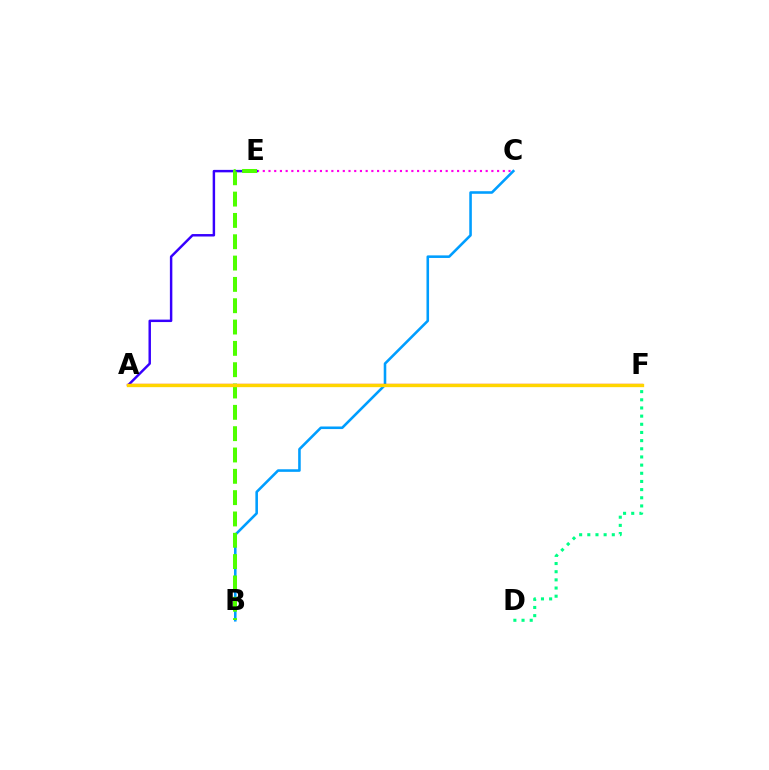{('C', 'E'): [{'color': '#ff00ed', 'line_style': 'dotted', 'thickness': 1.55}], ('B', 'C'): [{'color': '#009eff', 'line_style': 'solid', 'thickness': 1.86}], ('D', 'F'): [{'color': '#00ff86', 'line_style': 'dotted', 'thickness': 2.22}], ('A', 'E'): [{'color': '#3700ff', 'line_style': 'solid', 'thickness': 1.77}], ('A', 'F'): [{'color': '#ff0000', 'line_style': 'solid', 'thickness': 1.64}, {'color': '#ffd500', 'line_style': 'solid', 'thickness': 2.39}], ('B', 'E'): [{'color': '#4fff00', 'line_style': 'dashed', 'thickness': 2.9}]}